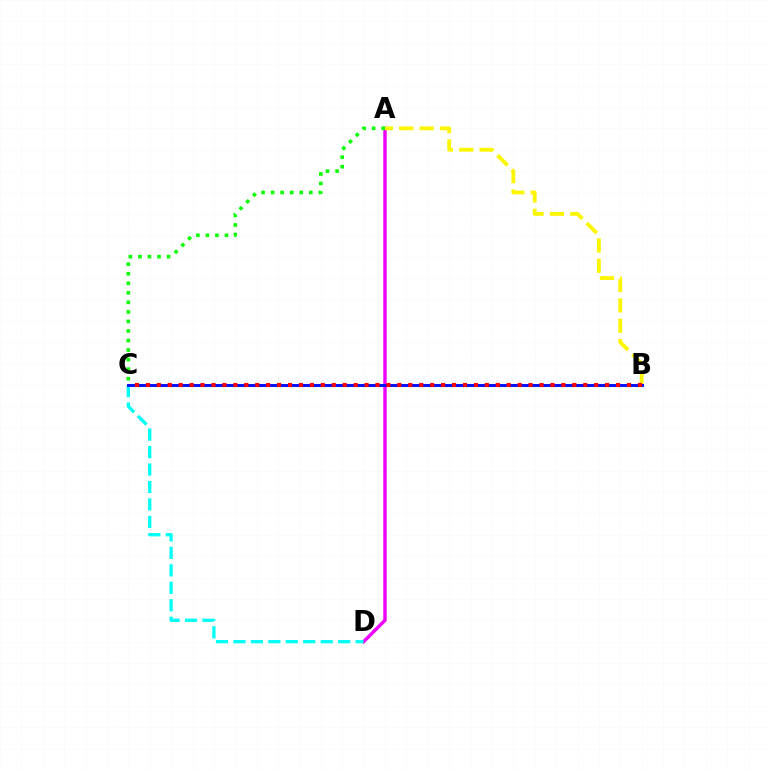{('A', 'D'): [{'color': '#ee00ff', 'line_style': 'solid', 'thickness': 2.46}], ('A', 'C'): [{'color': '#08ff00', 'line_style': 'dotted', 'thickness': 2.59}], ('C', 'D'): [{'color': '#00fff6', 'line_style': 'dashed', 'thickness': 2.37}], ('A', 'B'): [{'color': '#fcf500', 'line_style': 'dashed', 'thickness': 2.76}], ('B', 'C'): [{'color': '#0010ff', 'line_style': 'solid', 'thickness': 2.13}, {'color': '#ff0000', 'line_style': 'dotted', 'thickness': 2.97}]}